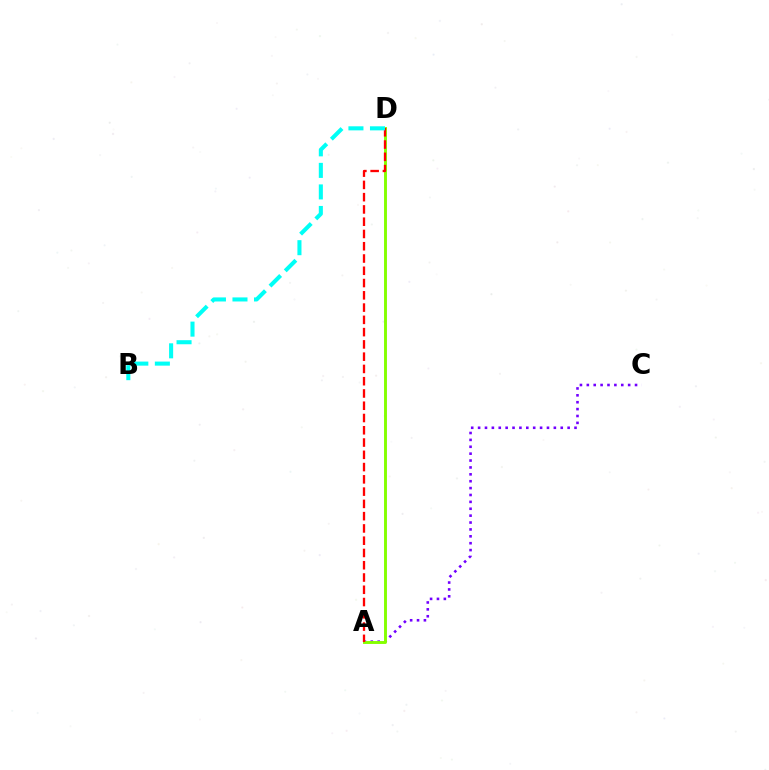{('A', 'C'): [{'color': '#7200ff', 'line_style': 'dotted', 'thickness': 1.87}], ('A', 'D'): [{'color': '#84ff00', 'line_style': 'solid', 'thickness': 2.1}, {'color': '#ff0000', 'line_style': 'dashed', 'thickness': 1.67}], ('B', 'D'): [{'color': '#00fff6', 'line_style': 'dashed', 'thickness': 2.93}]}